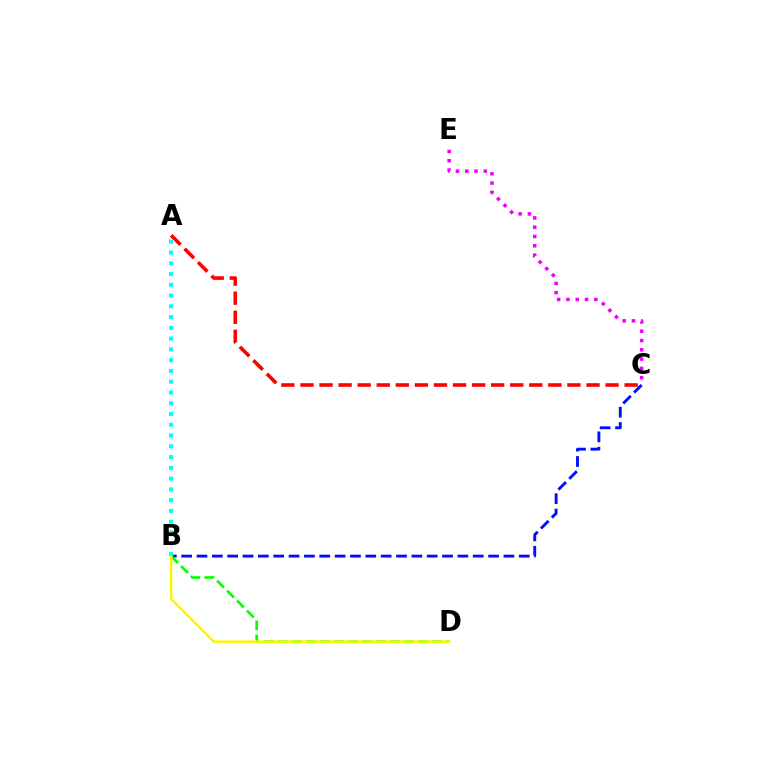{('B', 'C'): [{'color': '#0010ff', 'line_style': 'dashed', 'thickness': 2.08}], ('A', 'B'): [{'color': '#00fff6', 'line_style': 'dotted', 'thickness': 2.93}], ('A', 'C'): [{'color': '#ff0000', 'line_style': 'dashed', 'thickness': 2.59}], ('B', 'D'): [{'color': '#08ff00', 'line_style': 'dashed', 'thickness': 1.91}, {'color': '#fcf500', 'line_style': 'solid', 'thickness': 1.77}], ('C', 'E'): [{'color': '#ee00ff', 'line_style': 'dotted', 'thickness': 2.53}]}